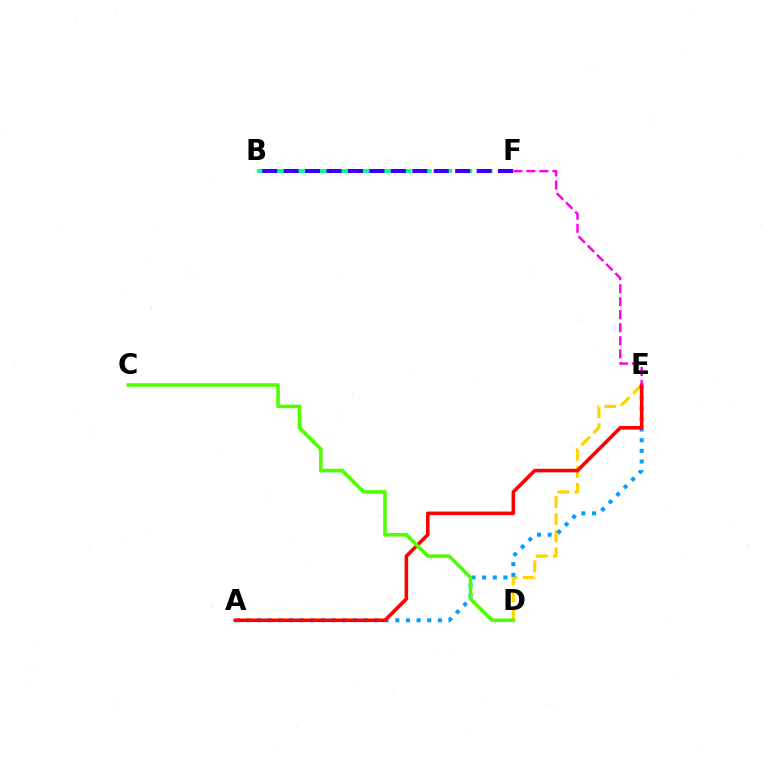{('D', 'E'): [{'color': '#ffd500', 'line_style': 'dashed', 'thickness': 2.33}], ('A', 'E'): [{'color': '#009eff', 'line_style': 'dotted', 'thickness': 2.89}, {'color': '#ff0000', 'line_style': 'solid', 'thickness': 2.57}], ('E', 'F'): [{'color': '#ff00ed', 'line_style': 'dashed', 'thickness': 1.77}], ('B', 'F'): [{'color': '#00ff86', 'line_style': 'dashed', 'thickness': 2.76}, {'color': '#3700ff', 'line_style': 'dashed', 'thickness': 2.91}], ('C', 'D'): [{'color': '#4fff00', 'line_style': 'solid', 'thickness': 2.57}]}